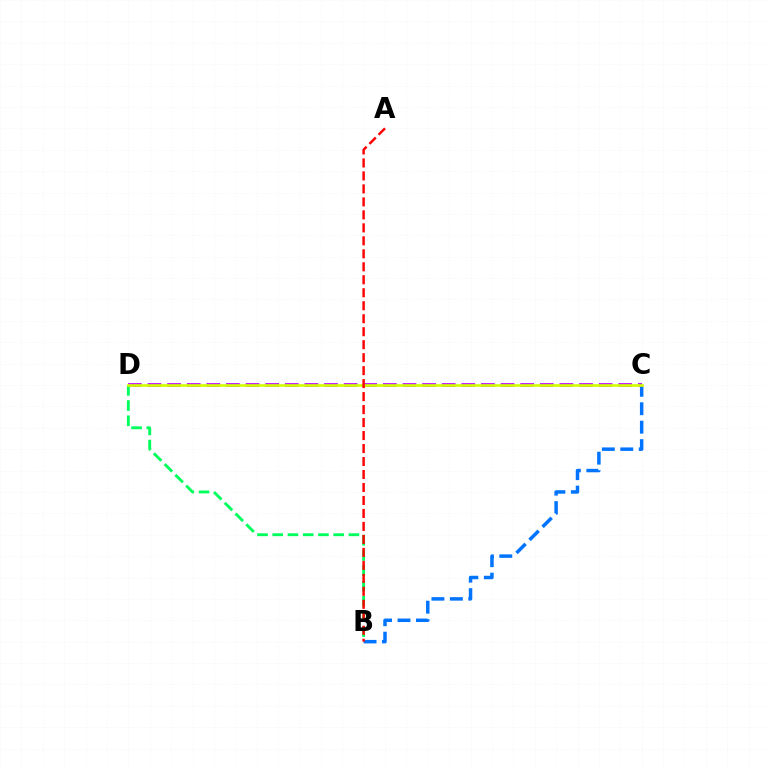{('B', 'C'): [{'color': '#0074ff', 'line_style': 'dashed', 'thickness': 2.51}], ('C', 'D'): [{'color': '#b900ff', 'line_style': 'dashed', 'thickness': 2.66}, {'color': '#d1ff00', 'line_style': 'solid', 'thickness': 1.92}], ('B', 'D'): [{'color': '#00ff5c', 'line_style': 'dashed', 'thickness': 2.07}], ('A', 'B'): [{'color': '#ff0000', 'line_style': 'dashed', 'thickness': 1.76}]}